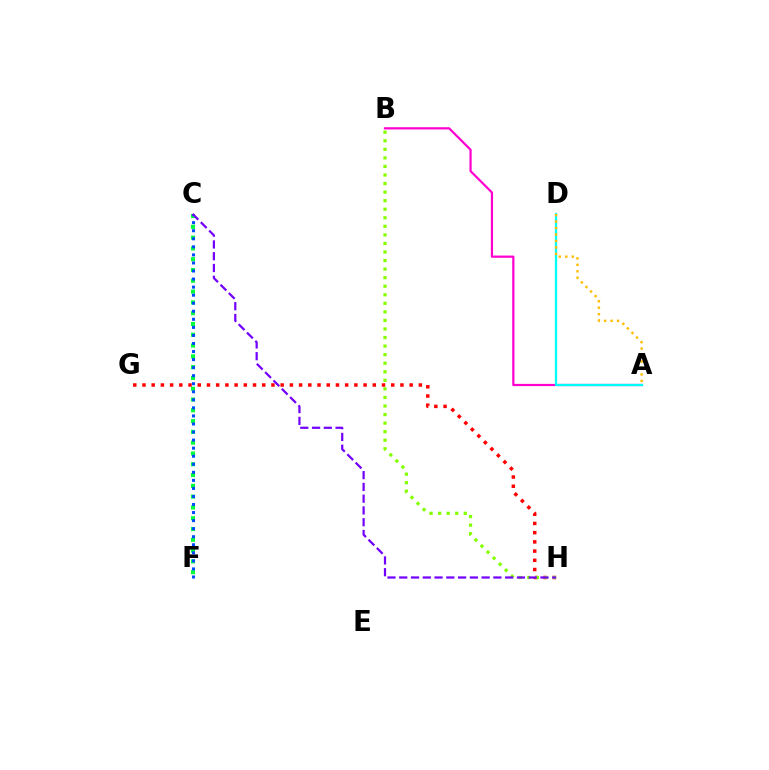{('G', 'H'): [{'color': '#ff0000', 'line_style': 'dotted', 'thickness': 2.5}], ('C', 'F'): [{'color': '#00ff39', 'line_style': 'dotted', 'thickness': 2.93}, {'color': '#004bff', 'line_style': 'dotted', 'thickness': 2.19}], ('B', 'H'): [{'color': '#84ff00', 'line_style': 'dotted', 'thickness': 2.32}], ('A', 'B'): [{'color': '#ff00cf', 'line_style': 'solid', 'thickness': 1.6}], ('A', 'D'): [{'color': '#00fff6', 'line_style': 'solid', 'thickness': 1.62}, {'color': '#ffbd00', 'line_style': 'dotted', 'thickness': 1.76}], ('C', 'H'): [{'color': '#7200ff', 'line_style': 'dashed', 'thickness': 1.6}]}